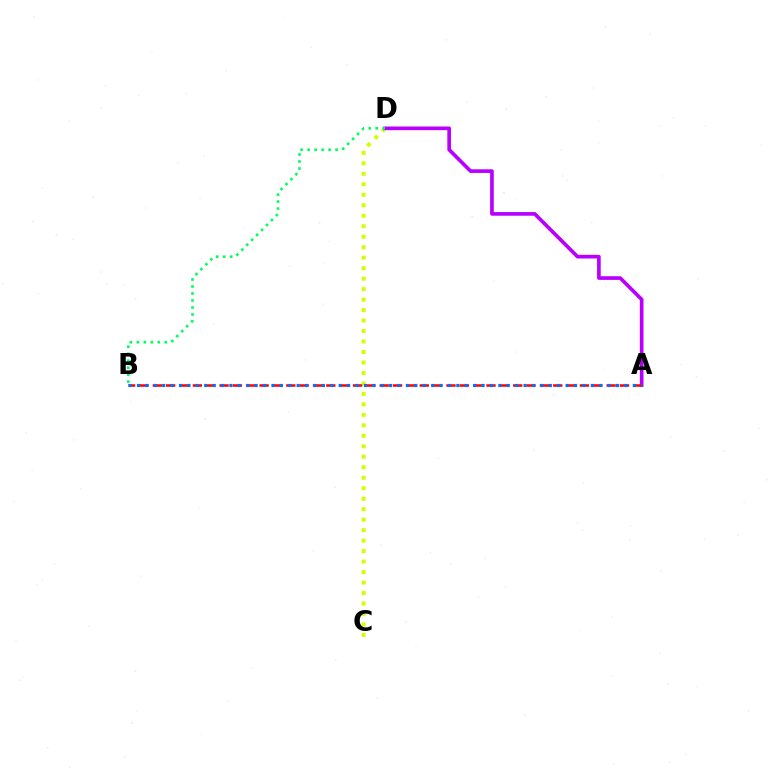{('C', 'D'): [{'color': '#d1ff00', 'line_style': 'dotted', 'thickness': 2.85}], ('A', 'D'): [{'color': '#b900ff', 'line_style': 'solid', 'thickness': 2.64}], ('B', 'D'): [{'color': '#00ff5c', 'line_style': 'dotted', 'thickness': 1.9}], ('A', 'B'): [{'color': '#ff0000', 'line_style': 'dashed', 'thickness': 1.81}, {'color': '#0074ff', 'line_style': 'dotted', 'thickness': 2.28}]}